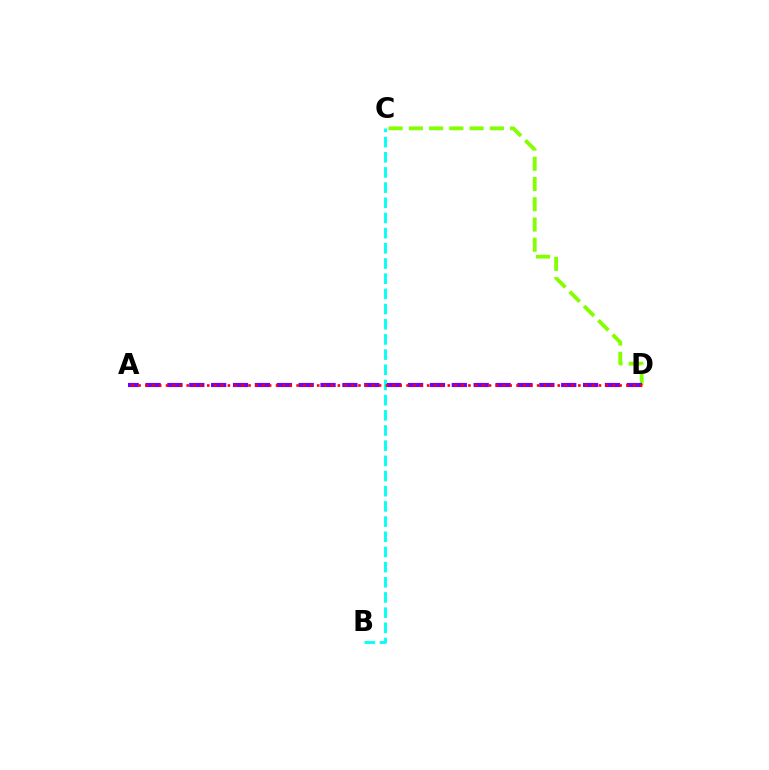{('C', 'D'): [{'color': '#84ff00', 'line_style': 'dashed', 'thickness': 2.75}], ('A', 'D'): [{'color': '#7200ff', 'line_style': 'dashed', 'thickness': 2.97}, {'color': '#ff0000', 'line_style': 'dotted', 'thickness': 1.87}], ('B', 'C'): [{'color': '#00fff6', 'line_style': 'dashed', 'thickness': 2.06}]}